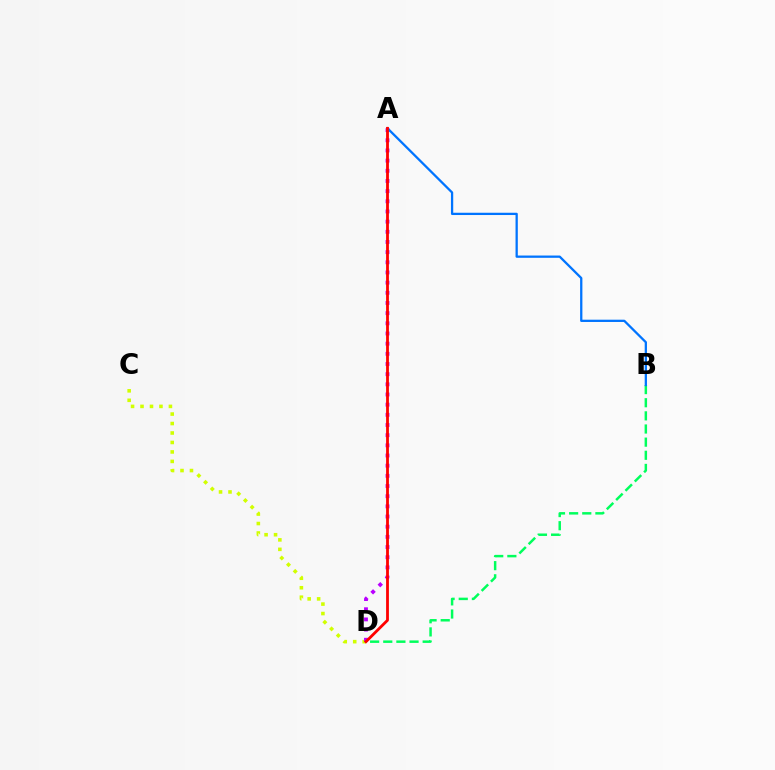{('C', 'D'): [{'color': '#d1ff00', 'line_style': 'dotted', 'thickness': 2.57}], ('A', 'D'): [{'color': '#b900ff', 'line_style': 'dotted', 'thickness': 2.76}, {'color': '#ff0000', 'line_style': 'solid', 'thickness': 2.02}], ('B', 'D'): [{'color': '#00ff5c', 'line_style': 'dashed', 'thickness': 1.78}], ('A', 'B'): [{'color': '#0074ff', 'line_style': 'solid', 'thickness': 1.64}]}